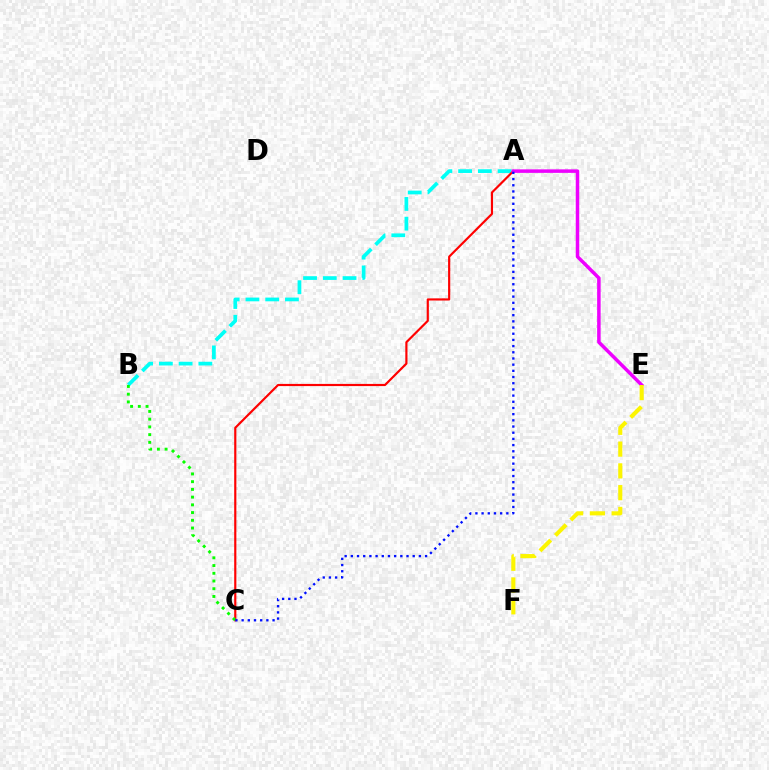{('A', 'B'): [{'color': '#00fff6', 'line_style': 'dashed', 'thickness': 2.68}], ('A', 'C'): [{'color': '#ff0000', 'line_style': 'solid', 'thickness': 1.56}, {'color': '#0010ff', 'line_style': 'dotted', 'thickness': 1.68}], ('A', 'E'): [{'color': '#ee00ff', 'line_style': 'solid', 'thickness': 2.52}], ('E', 'F'): [{'color': '#fcf500', 'line_style': 'dashed', 'thickness': 2.96}], ('B', 'C'): [{'color': '#08ff00', 'line_style': 'dotted', 'thickness': 2.1}]}